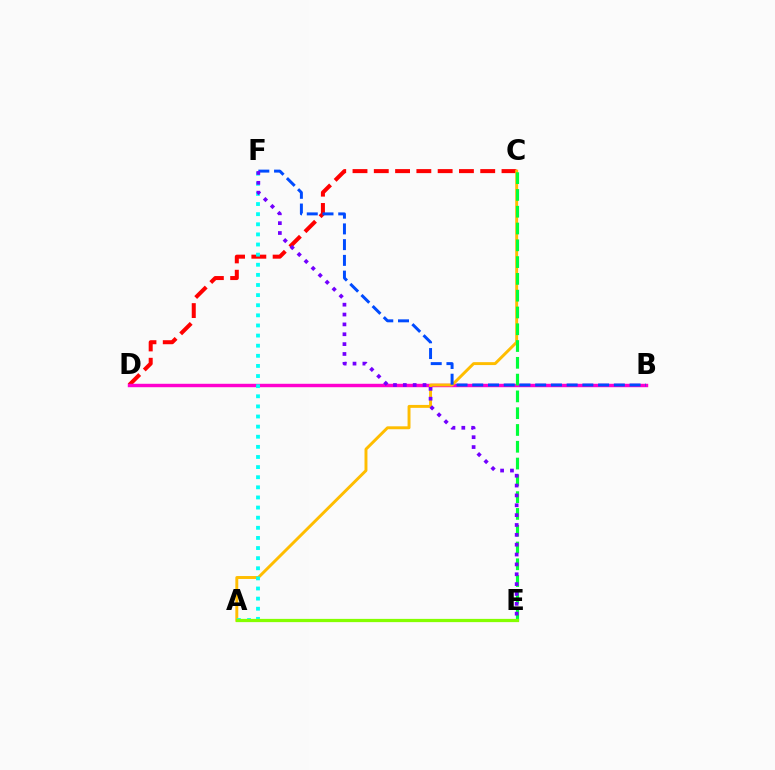{('C', 'D'): [{'color': '#ff0000', 'line_style': 'dashed', 'thickness': 2.89}], ('B', 'D'): [{'color': '#ff00cf', 'line_style': 'solid', 'thickness': 2.47}], ('A', 'C'): [{'color': '#ffbd00', 'line_style': 'solid', 'thickness': 2.11}], ('A', 'F'): [{'color': '#00fff6', 'line_style': 'dotted', 'thickness': 2.75}], ('C', 'E'): [{'color': '#00ff39', 'line_style': 'dashed', 'thickness': 2.28}], ('B', 'F'): [{'color': '#004bff', 'line_style': 'dashed', 'thickness': 2.14}], ('E', 'F'): [{'color': '#7200ff', 'line_style': 'dotted', 'thickness': 2.68}], ('A', 'E'): [{'color': '#84ff00', 'line_style': 'solid', 'thickness': 2.33}]}